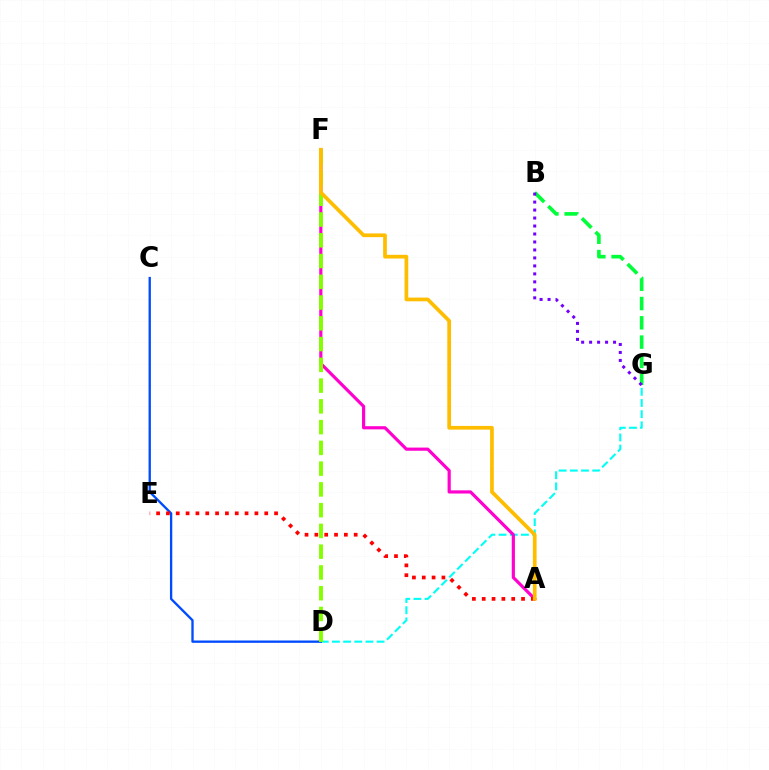{('D', 'G'): [{'color': '#00fff6', 'line_style': 'dashed', 'thickness': 1.52}], ('A', 'F'): [{'color': '#ff00cf', 'line_style': 'solid', 'thickness': 2.28}, {'color': '#ffbd00', 'line_style': 'solid', 'thickness': 2.67}], ('C', 'D'): [{'color': '#004bff', 'line_style': 'solid', 'thickness': 1.68}], ('D', 'F'): [{'color': '#84ff00', 'line_style': 'dashed', 'thickness': 2.82}], ('B', 'G'): [{'color': '#00ff39', 'line_style': 'dashed', 'thickness': 2.62}, {'color': '#7200ff', 'line_style': 'dotted', 'thickness': 2.17}], ('A', 'E'): [{'color': '#ff0000', 'line_style': 'dotted', 'thickness': 2.67}]}